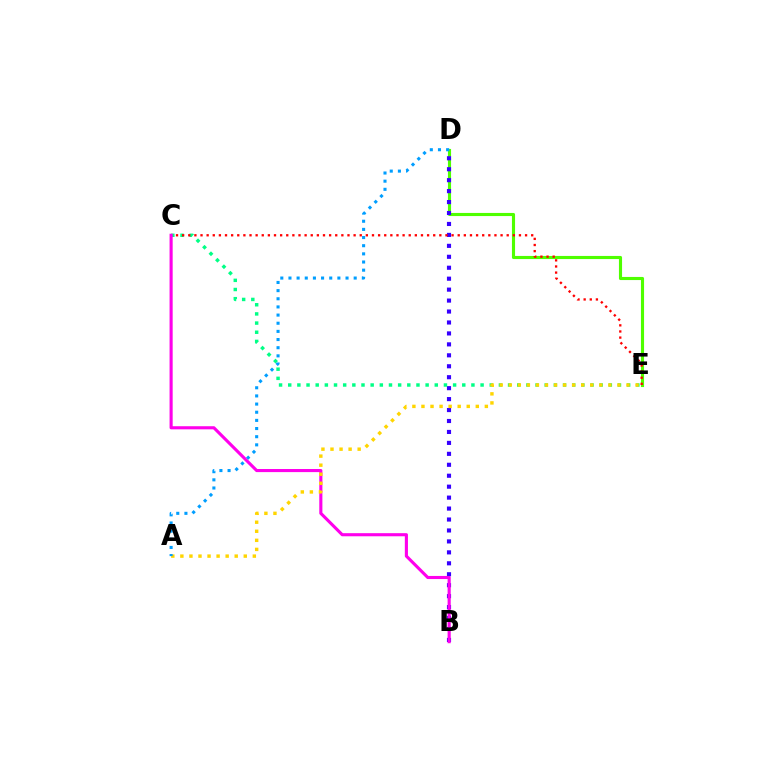{('D', 'E'): [{'color': '#4fff00', 'line_style': 'solid', 'thickness': 2.25}], ('B', 'D'): [{'color': '#3700ff', 'line_style': 'dotted', 'thickness': 2.97}], ('C', 'E'): [{'color': '#00ff86', 'line_style': 'dotted', 'thickness': 2.49}, {'color': '#ff0000', 'line_style': 'dotted', 'thickness': 1.66}], ('B', 'C'): [{'color': '#ff00ed', 'line_style': 'solid', 'thickness': 2.24}], ('A', 'E'): [{'color': '#ffd500', 'line_style': 'dotted', 'thickness': 2.46}], ('A', 'D'): [{'color': '#009eff', 'line_style': 'dotted', 'thickness': 2.22}]}